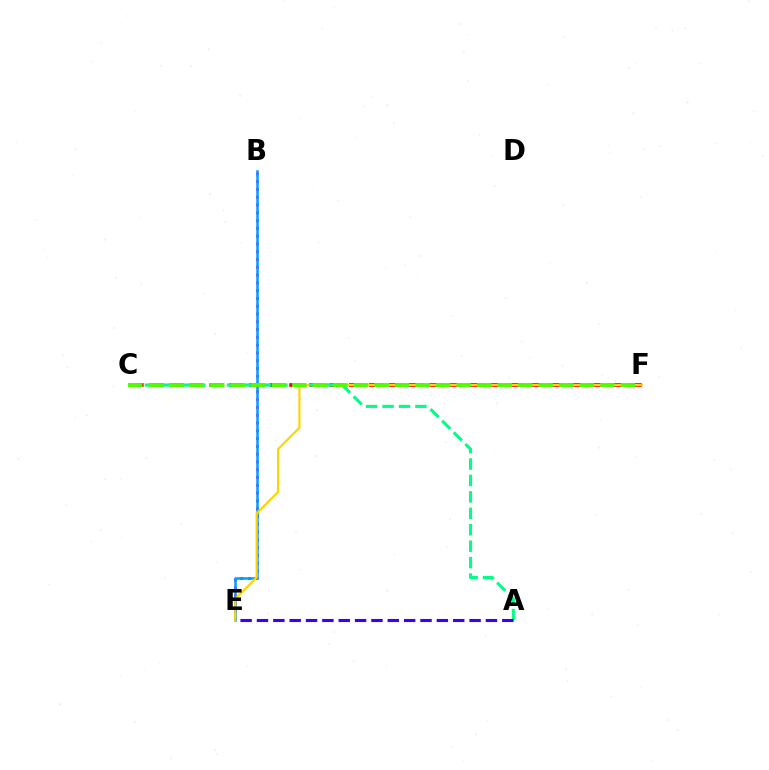{('B', 'E'): [{'color': '#ff00ed', 'line_style': 'dotted', 'thickness': 2.12}, {'color': '#009eff', 'line_style': 'solid', 'thickness': 1.81}], ('C', 'F'): [{'color': '#ff0000', 'line_style': 'dashed', 'thickness': 2.71}, {'color': '#4fff00', 'line_style': 'dashed', 'thickness': 2.79}], ('E', 'F'): [{'color': '#ffd500', 'line_style': 'solid', 'thickness': 1.59}], ('A', 'C'): [{'color': '#00ff86', 'line_style': 'dashed', 'thickness': 2.23}], ('A', 'E'): [{'color': '#3700ff', 'line_style': 'dashed', 'thickness': 2.22}]}